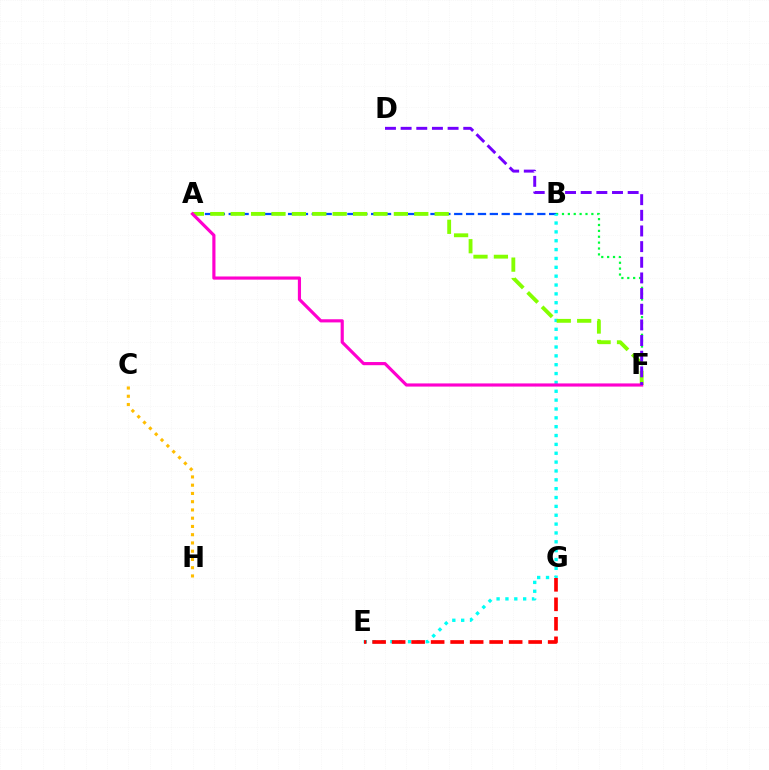{('A', 'B'): [{'color': '#004bff', 'line_style': 'dashed', 'thickness': 1.61}], ('B', 'F'): [{'color': '#00ff39', 'line_style': 'dotted', 'thickness': 1.6}], ('B', 'E'): [{'color': '#00fff6', 'line_style': 'dotted', 'thickness': 2.41}], ('A', 'F'): [{'color': '#84ff00', 'line_style': 'dashed', 'thickness': 2.77}, {'color': '#ff00cf', 'line_style': 'solid', 'thickness': 2.28}], ('C', 'H'): [{'color': '#ffbd00', 'line_style': 'dotted', 'thickness': 2.24}], ('E', 'G'): [{'color': '#ff0000', 'line_style': 'dashed', 'thickness': 2.65}], ('D', 'F'): [{'color': '#7200ff', 'line_style': 'dashed', 'thickness': 2.13}]}